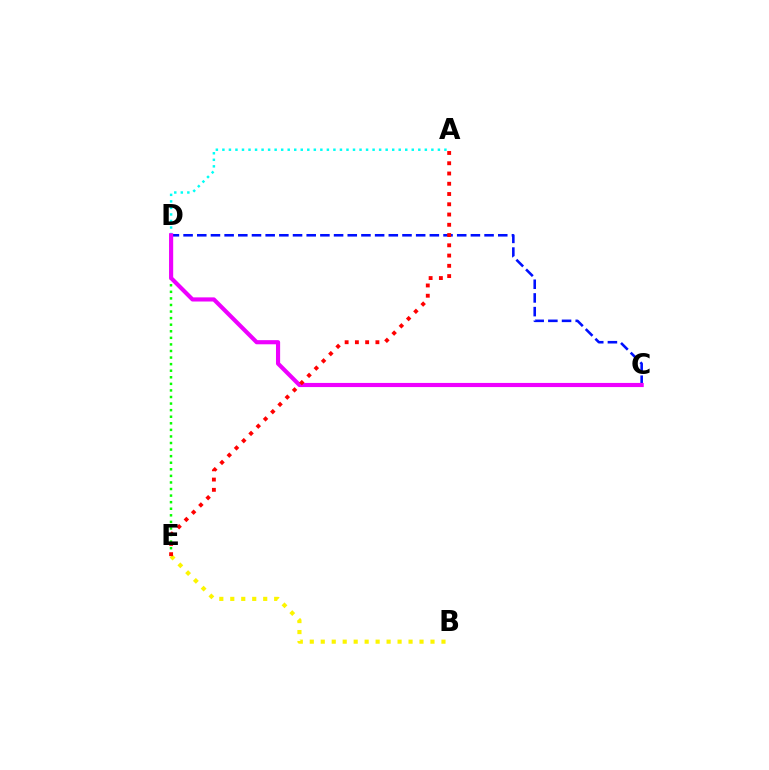{('A', 'D'): [{'color': '#00fff6', 'line_style': 'dotted', 'thickness': 1.77}], ('D', 'E'): [{'color': '#08ff00', 'line_style': 'dotted', 'thickness': 1.79}], ('C', 'D'): [{'color': '#0010ff', 'line_style': 'dashed', 'thickness': 1.86}, {'color': '#ee00ff', 'line_style': 'solid', 'thickness': 2.98}], ('B', 'E'): [{'color': '#fcf500', 'line_style': 'dotted', 'thickness': 2.98}], ('A', 'E'): [{'color': '#ff0000', 'line_style': 'dotted', 'thickness': 2.79}]}